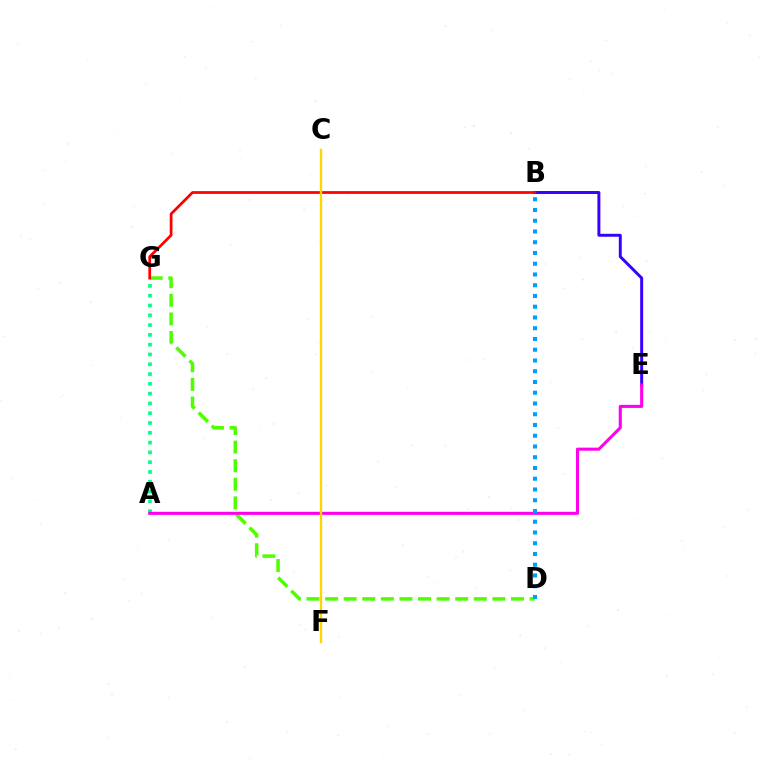{('A', 'G'): [{'color': '#00ff86', 'line_style': 'dotted', 'thickness': 2.66}], ('D', 'G'): [{'color': '#4fff00', 'line_style': 'dashed', 'thickness': 2.53}], ('B', 'E'): [{'color': '#3700ff', 'line_style': 'solid', 'thickness': 2.13}], ('B', 'G'): [{'color': '#ff0000', 'line_style': 'solid', 'thickness': 1.98}], ('A', 'E'): [{'color': '#ff00ed', 'line_style': 'solid', 'thickness': 2.2}], ('C', 'F'): [{'color': '#ffd500', 'line_style': 'solid', 'thickness': 1.68}], ('B', 'D'): [{'color': '#009eff', 'line_style': 'dotted', 'thickness': 2.92}]}